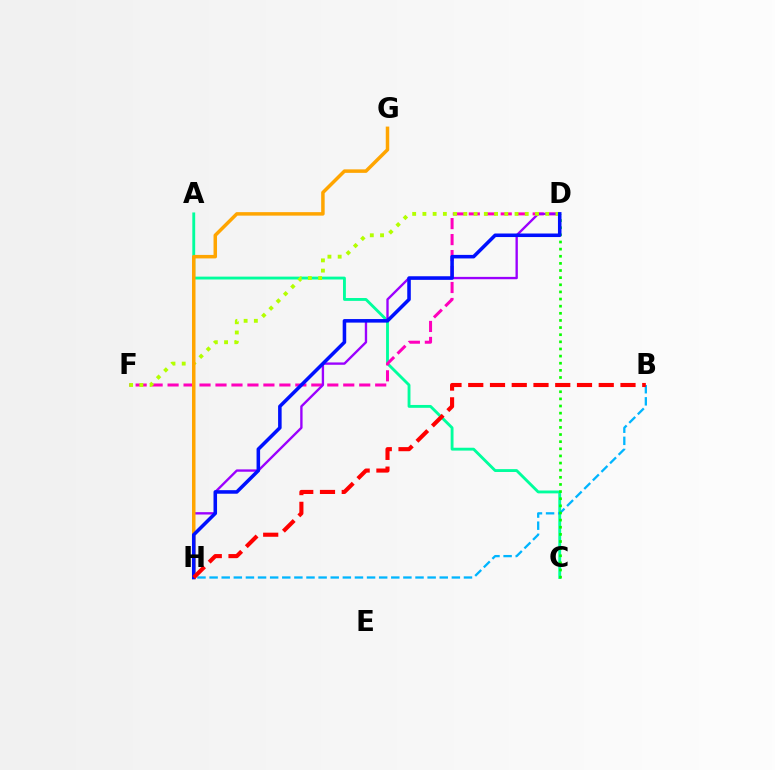{('A', 'C'): [{'color': '#00ff9d', 'line_style': 'solid', 'thickness': 2.06}], ('D', 'F'): [{'color': '#ff00bd', 'line_style': 'dashed', 'thickness': 2.17}, {'color': '#b3ff00', 'line_style': 'dotted', 'thickness': 2.78}], ('B', 'H'): [{'color': '#00b5ff', 'line_style': 'dashed', 'thickness': 1.65}, {'color': '#ff0000', 'line_style': 'dashed', 'thickness': 2.95}], ('D', 'H'): [{'color': '#9b00ff', 'line_style': 'solid', 'thickness': 1.69}, {'color': '#0010ff', 'line_style': 'solid', 'thickness': 2.55}], ('G', 'H'): [{'color': '#ffa500', 'line_style': 'solid', 'thickness': 2.51}], ('C', 'D'): [{'color': '#08ff00', 'line_style': 'dotted', 'thickness': 1.94}]}